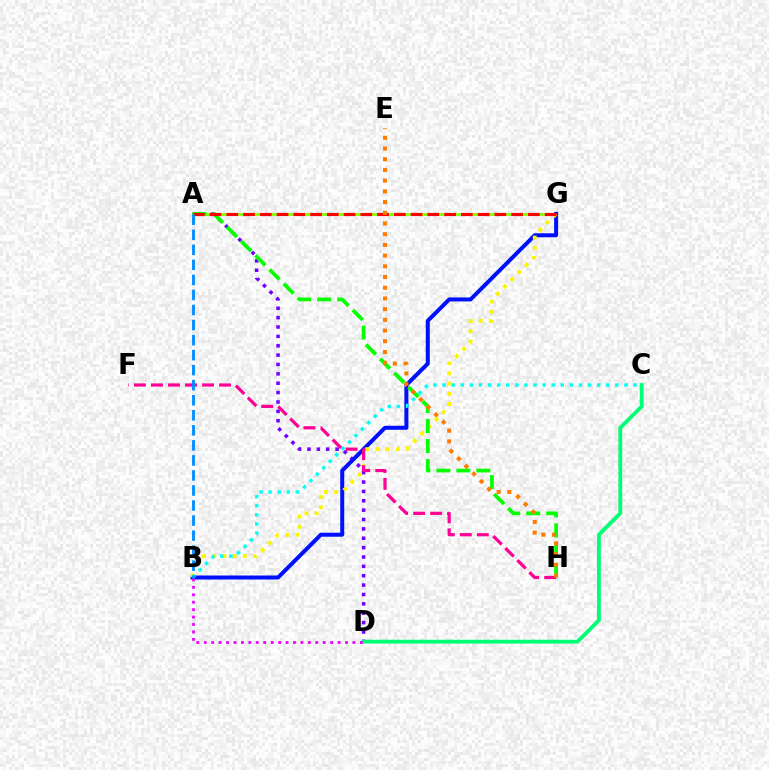{('A', 'D'): [{'color': '#7200ff', 'line_style': 'dotted', 'thickness': 2.55}], ('A', 'G'): [{'color': '#84ff00', 'line_style': 'solid', 'thickness': 2.01}, {'color': '#ff0000', 'line_style': 'dashed', 'thickness': 2.28}], ('B', 'G'): [{'color': '#0010ff', 'line_style': 'solid', 'thickness': 2.88}, {'color': '#fcf500', 'line_style': 'dotted', 'thickness': 2.77}], ('C', 'D'): [{'color': '#00ff74', 'line_style': 'solid', 'thickness': 2.74}], ('A', 'H'): [{'color': '#08ff00', 'line_style': 'dashed', 'thickness': 2.72}], ('B', 'D'): [{'color': '#ee00ff', 'line_style': 'dotted', 'thickness': 2.02}], ('B', 'C'): [{'color': '#00fff6', 'line_style': 'dotted', 'thickness': 2.47}], ('F', 'H'): [{'color': '#ff0094', 'line_style': 'dashed', 'thickness': 2.31}], ('E', 'H'): [{'color': '#ff7c00', 'line_style': 'dotted', 'thickness': 2.91}], ('A', 'B'): [{'color': '#008cff', 'line_style': 'dashed', 'thickness': 2.04}]}